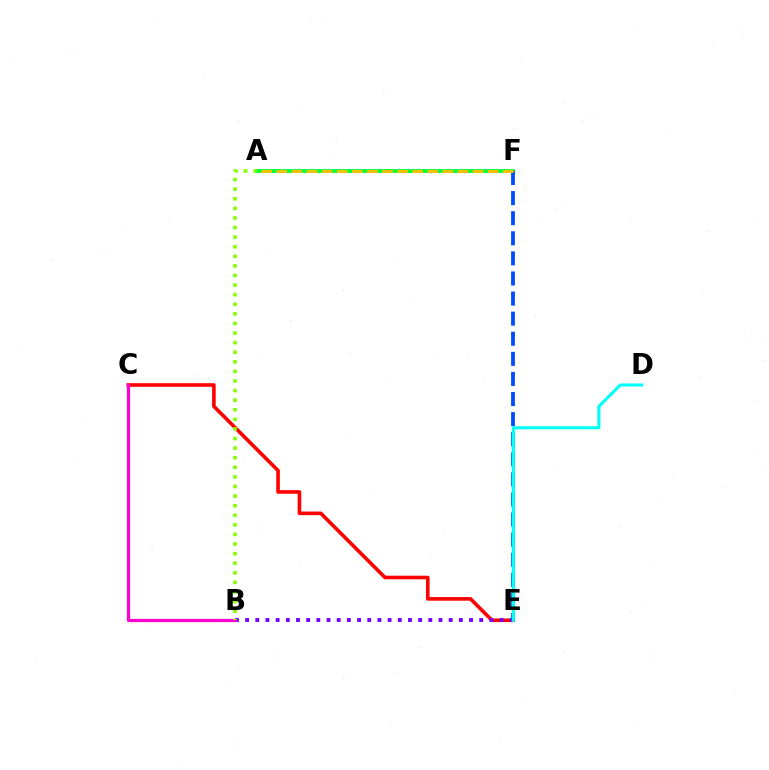{('C', 'E'): [{'color': '#ff0000', 'line_style': 'solid', 'thickness': 2.6}], ('A', 'F'): [{'color': '#00ff39', 'line_style': 'solid', 'thickness': 2.74}, {'color': '#ffbd00', 'line_style': 'dashed', 'thickness': 2.05}], ('B', 'E'): [{'color': '#7200ff', 'line_style': 'dotted', 'thickness': 2.77}], ('B', 'C'): [{'color': '#ff00cf', 'line_style': 'solid', 'thickness': 2.32}], ('E', 'F'): [{'color': '#004bff', 'line_style': 'dashed', 'thickness': 2.73}], ('D', 'E'): [{'color': '#00fff6', 'line_style': 'solid', 'thickness': 2.25}], ('A', 'B'): [{'color': '#84ff00', 'line_style': 'dotted', 'thickness': 2.61}]}